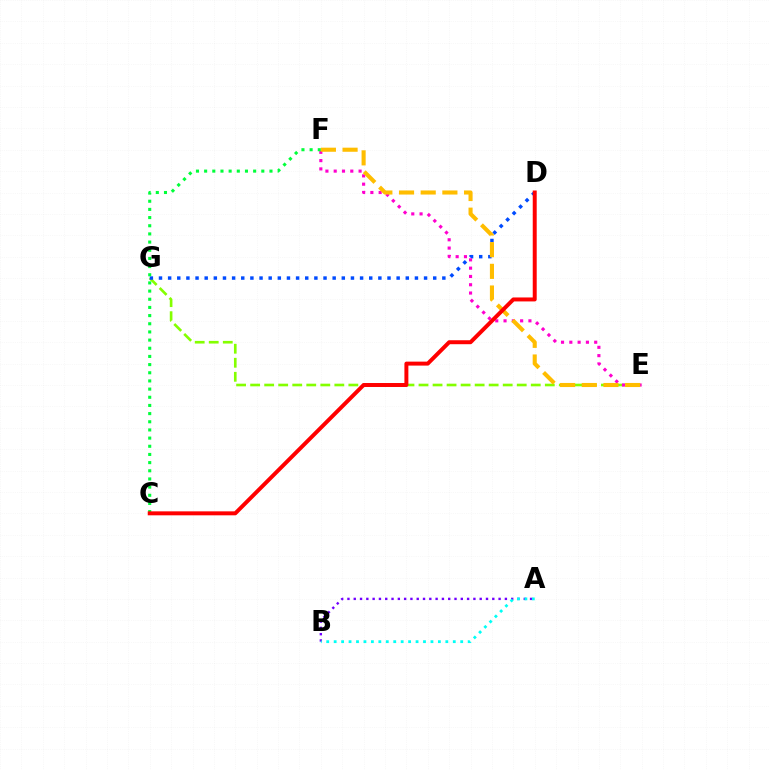{('E', 'G'): [{'color': '#84ff00', 'line_style': 'dashed', 'thickness': 1.91}], ('D', 'G'): [{'color': '#004bff', 'line_style': 'dotted', 'thickness': 2.48}], ('E', 'F'): [{'color': '#ff00cf', 'line_style': 'dotted', 'thickness': 2.25}, {'color': '#ffbd00', 'line_style': 'dashed', 'thickness': 2.94}], ('C', 'F'): [{'color': '#00ff39', 'line_style': 'dotted', 'thickness': 2.22}], ('C', 'D'): [{'color': '#ff0000', 'line_style': 'solid', 'thickness': 2.86}], ('A', 'B'): [{'color': '#7200ff', 'line_style': 'dotted', 'thickness': 1.71}, {'color': '#00fff6', 'line_style': 'dotted', 'thickness': 2.02}]}